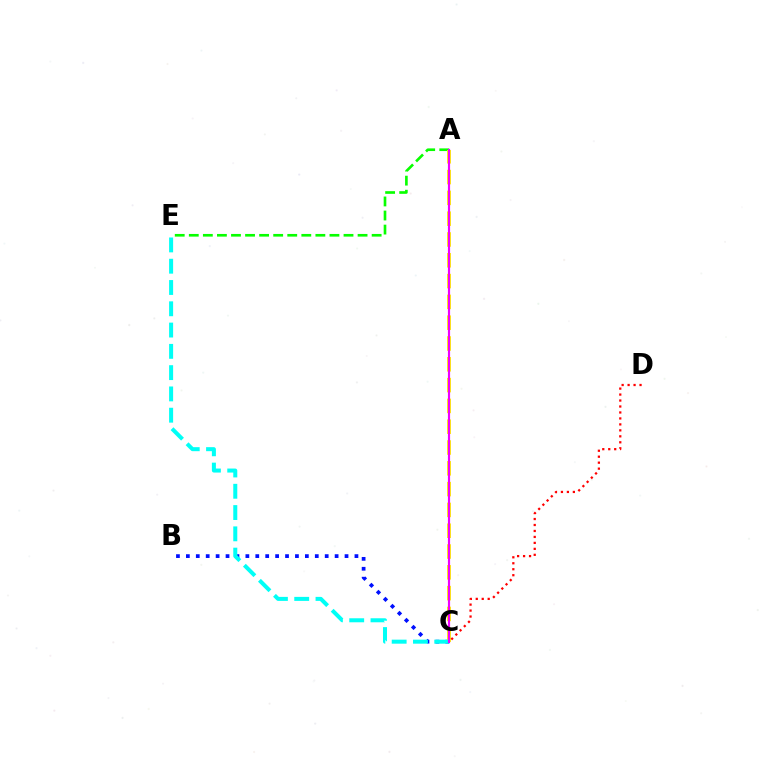{('B', 'C'): [{'color': '#0010ff', 'line_style': 'dotted', 'thickness': 2.69}], ('A', 'E'): [{'color': '#08ff00', 'line_style': 'dashed', 'thickness': 1.91}], ('A', 'C'): [{'color': '#fcf500', 'line_style': 'dashed', 'thickness': 2.83}, {'color': '#ee00ff', 'line_style': 'solid', 'thickness': 1.57}], ('C', 'E'): [{'color': '#00fff6', 'line_style': 'dashed', 'thickness': 2.89}], ('C', 'D'): [{'color': '#ff0000', 'line_style': 'dotted', 'thickness': 1.62}]}